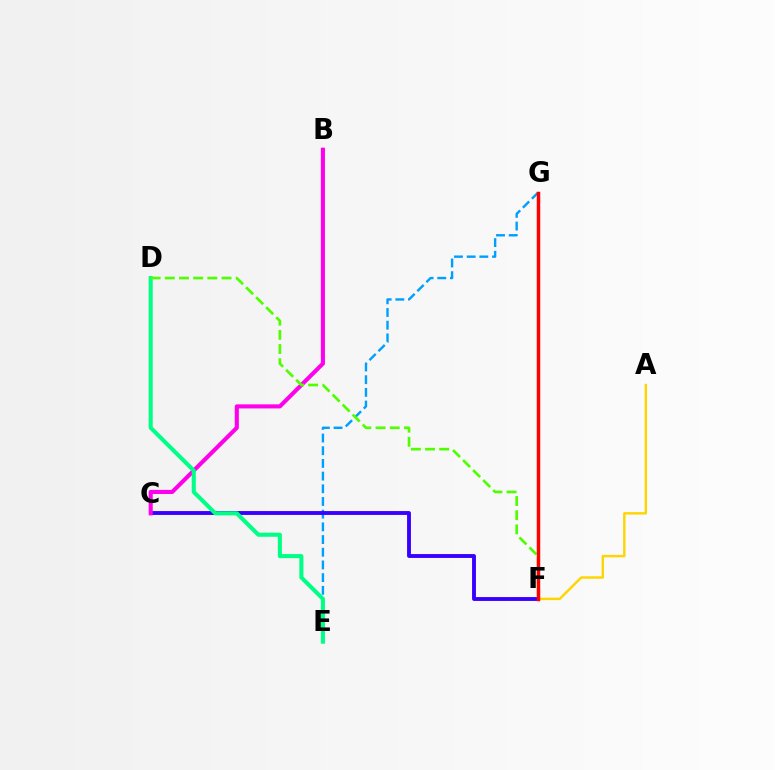{('E', 'G'): [{'color': '#009eff', 'line_style': 'dashed', 'thickness': 1.72}], ('C', 'F'): [{'color': '#3700ff', 'line_style': 'solid', 'thickness': 2.78}], ('B', 'C'): [{'color': '#ff00ed', 'line_style': 'solid', 'thickness': 2.94}], ('A', 'F'): [{'color': '#ffd500', 'line_style': 'solid', 'thickness': 1.73}], ('D', 'E'): [{'color': '#00ff86', 'line_style': 'solid', 'thickness': 2.93}], ('D', 'F'): [{'color': '#4fff00', 'line_style': 'dashed', 'thickness': 1.93}], ('F', 'G'): [{'color': '#ff0000', 'line_style': 'solid', 'thickness': 2.5}]}